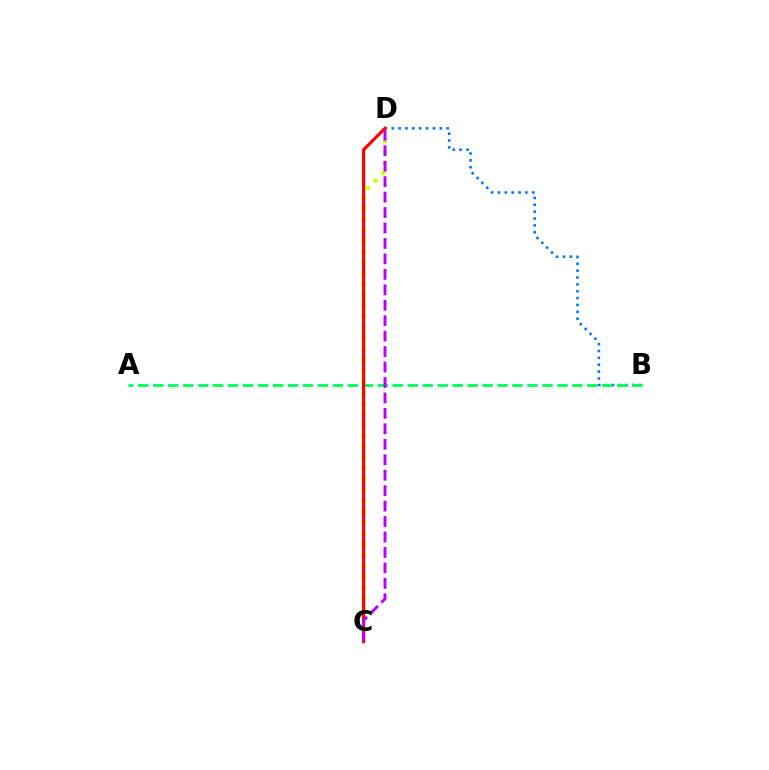{('B', 'D'): [{'color': '#0074ff', 'line_style': 'dotted', 'thickness': 1.86}], ('A', 'B'): [{'color': '#00ff5c', 'line_style': 'dashed', 'thickness': 2.03}], ('C', 'D'): [{'color': '#d1ff00', 'line_style': 'dotted', 'thickness': 2.94}, {'color': '#ff0000', 'line_style': 'solid', 'thickness': 2.27}, {'color': '#b900ff', 'line_style': 'dashed', 'thickness': 2.1}]}